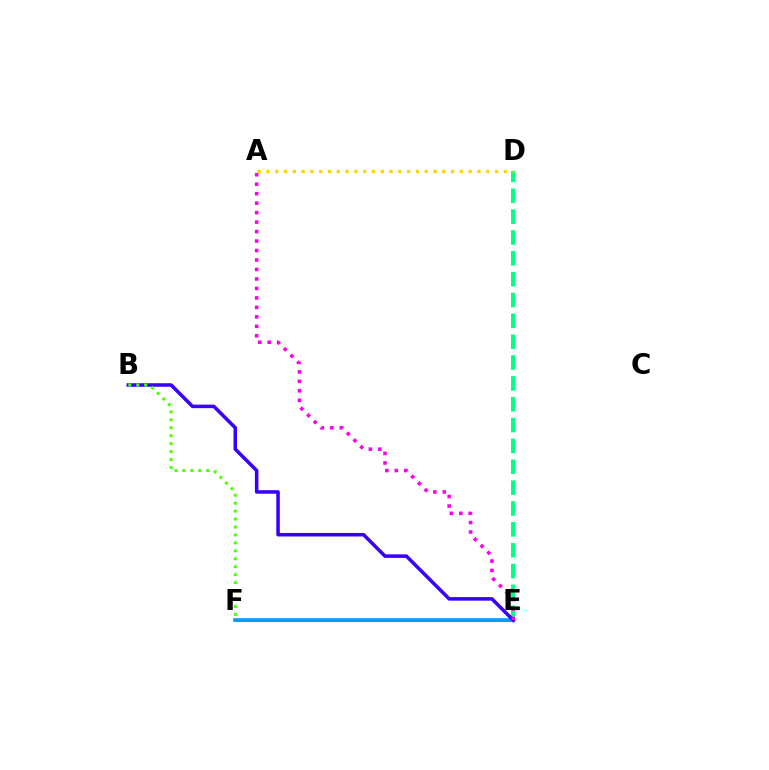{('E', 'F'): [{'color': '#ff0000', 'line_style': 'solid', 'thickness': 1.89}, {'color': '#009eff', 'line_style': 'solid', 'thickness': 2.64}], ('D', 'E'): [{'color': '#00ff86', 'line_style': 'dashed', 'thickness': 2.83}], ('B', 'E'): [{'color': '#3700ff', 'line_style': 'solid', 'thickness': 2.55}], ('A', 'D'): [{'color': '#ffd500', 'line_style': 'dotted', 'thickness': 2.39}], ('B', 'F'): [{'color': '#4fff00', 'line_style': 'dotted', 'thickness': 2.16}], ('A', 'E'): [{'color': '#ff00ed', 'line_style': 'dotted', 'thickness': 2.57}]}